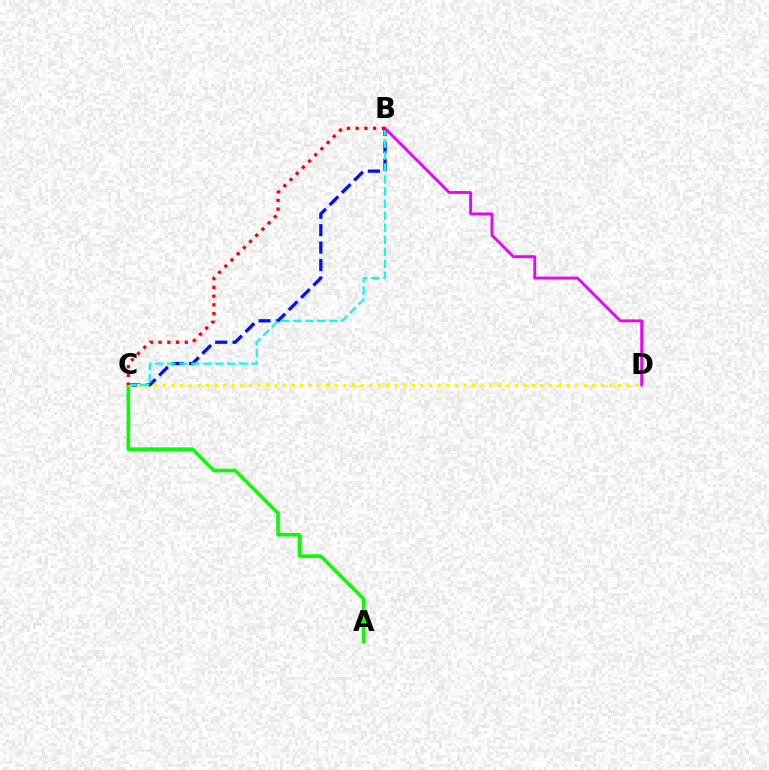{('B', 'C'): [{'color': '#0010ff', 'line_style': 'dashed', 'thickness': 2.37}, {'color': '#00fff6', 'line_style': 'dashed', 'thickness': 1.63}, {'color': '#ff0000', 'line_style': 'dotted', 'thickness': 2.37}], ('A', 'C'): [{'color': '#08ff00', 'line_style': 'solid', 'thickness': 2.6}], ('C', 'D'): [{'color': '#fcf500', 'line_style': 'dotted', 'thickness': 2.33}], ('B', 'D'): [{'color': '#ee00ff', 'line_style': 'solid', 'thickness': 2.05}]}